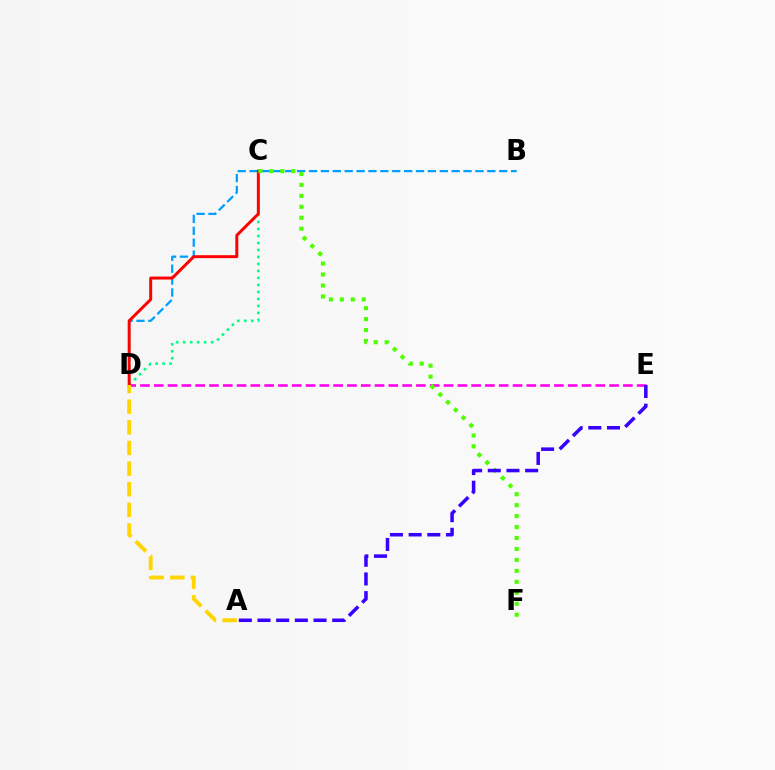{('C', 'D'): [{'color': '#00ff86', 'line_style': 'dotted', 'thickness': 1.9}, {'color': '#ff0000', 'line_style': 'solid', 'thickness': 2.13}], ('D', 'E'): [{'color': '#ff00ed', 'line_style': 'dashed', 'thickness': 1.87}], ('B', 'D'): [{'color': '#009eff', 'line_style': 'dashed', 'thickness': 1.61}], ('C', 'F'): [{'color': '#4fff00', 'line_style': 'dotted', 'thickness': 2.98}], ('A', 'D'): [{'color': '#ffd500', 'line_style': 'dashed', 'thickness': 2.8}], ('A', 'E'): [{'color': '#3700ff', 'line_style': 'dashed', 'thickness': 2.54}]}